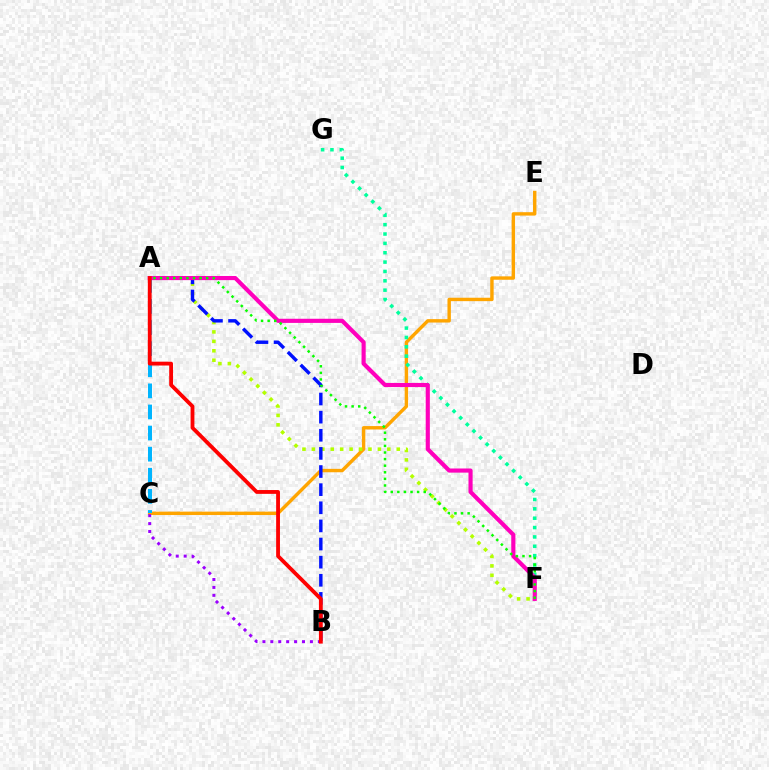{('C', 'E'): [{'color': '#ffa500', 'line_style': 'solid', 'thickness': 2.45}], ('A', 'F'): [{'color': '#b3ff00', 'line_style': 'dotted', 'thickness': 2.56}, {'color': '#ff00bd', 'line_style': 'solid', 'thickness': 2.98}, {'color': '#08ff00', 'line_style': 'dotted', 'thickness': 1.79}], ('A', 'C'): [{'color': '#00b5ff', 'line_style': 'dashed', 'thickness': 2.87}], ('F', 'G'): [{'color': '#00ff9d', 'line_style': 'dotted', 'thickness': 2.54}], ('B', 'C'): [{'color': '#9b00ff', 'line_style': 'dotted', 'thickness': 2.15}], ('A', 'B'): [{'color': '#0010ff', 'line_style': 'dashed', 'thickness': 2.46}, {'color': '#ff0000', 'line_style': 'solid', 'thickness': 2.75}]}